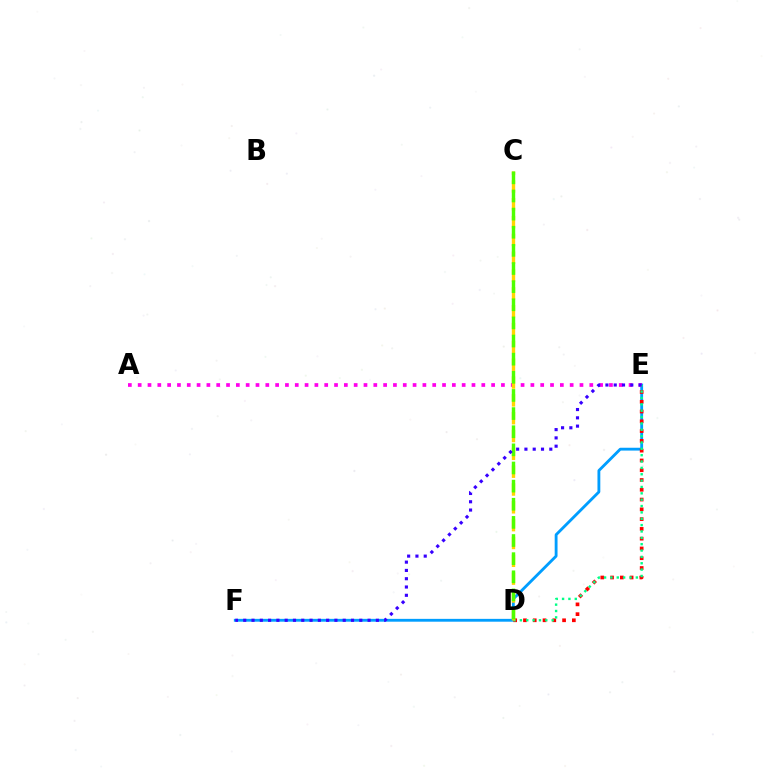{('E', 'F'): [{'color': '#009eff', 'line_style': 'solid', 'thickness': 2.04}, {'color': '#3700ff', 'line_style': 'dotted', 'thickness': 2.25}], ('D', 'E'): [{'color': '#ff0000', 'line_style': 'dotted', 'thickness': 2.66}, {'color': '#00ff86', 'line_style': 'dotted', 'thickness': 1.73}], ('A', 'E'): [{'color': '#ff00ed', 'line_style': 'dotted', 'thickness': 2.67}], ('C', 'D'): [{'color': '#ffd500', 'line_style': 'dashed', 'thickness': 2.42}, {'color': '#4fff00', 'line_style': 'dashed', 'thickness': 2.46}]}